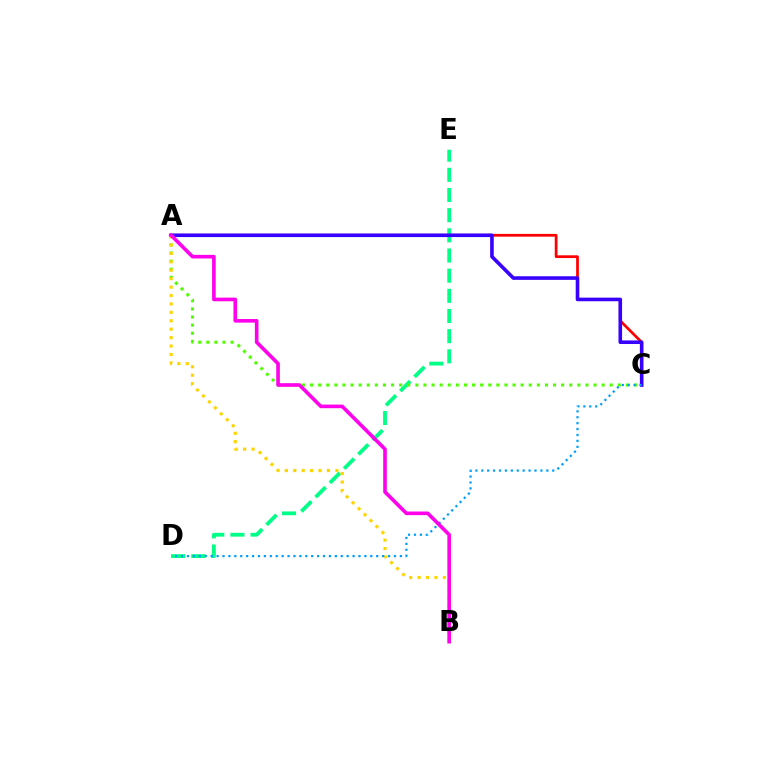{('A', 'C'): [{'color': '#ff0000', 'line_style': 'solid', 'thickness': 1.98}, {'color': '#3700ff', 'line_style': 'solid', 'thickness': 2.59}, {'color': '#4fff00', 'line_style': 'dotted', 'thickness': 2.2}], ('D', 'E'): [{'color': '#00ff86', 'line_style': 'dashed', 'thickness': 2.74}], ('A', 'B'): [{'color': '#ffd500', 'line_style': 'dotted', 'thickness': 2.29}, {'color': '#ff00ed', 'line_style': 'solid', 'thickness': 2.61}], ('C', 'D'): [{'color': '#009eff', 'line_style': 'dotted', 'thickness': 1.61}]}